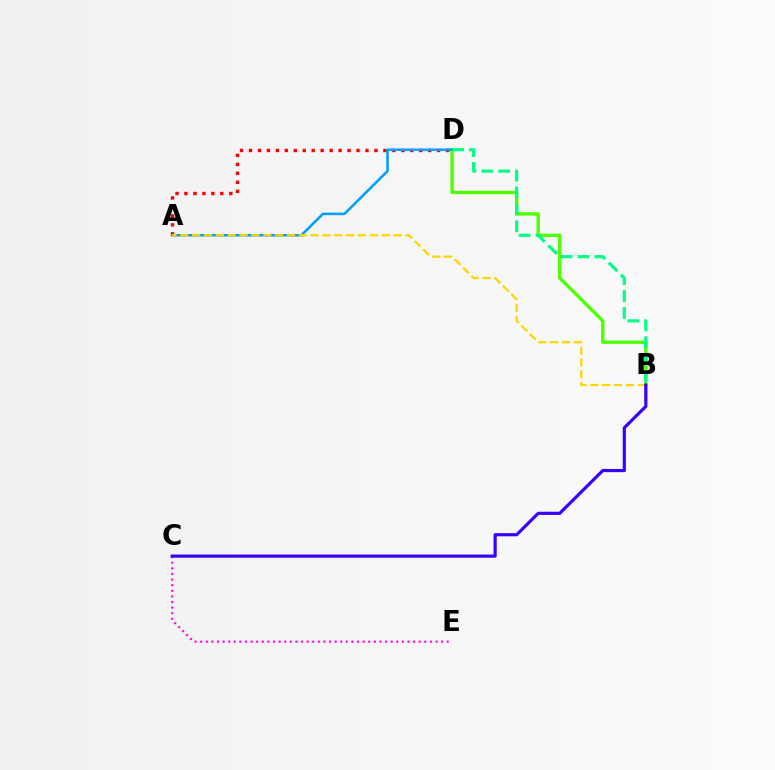{('B', 'D'): [{'color': '#4fff00', 'line_style': 'solid', 'thickness': 2.41}, {'color': '#00ff86', 'line_style': 'dashed', 'thickness': 2.3}], ('A', 'D'): [{'color': '#ff0000', 'line_style': 'dotted', 'thickness': 2.43}, {'color': '#009eff', 'line_style': 'solid', 'thickness': 1.83}], ('C', 'E'): [{'color': '#ff00ed', 'line_style': 'dotted', 'thickness': 1.52}], ('A', 'B'): [{'color': '#ffd500', 'line_style': 'dashed', 'thickness': 1.61}], ('B', 'C'): [{'color': '#3700ff', 'line_style': 'solid', 'thickness': 2.28}]}